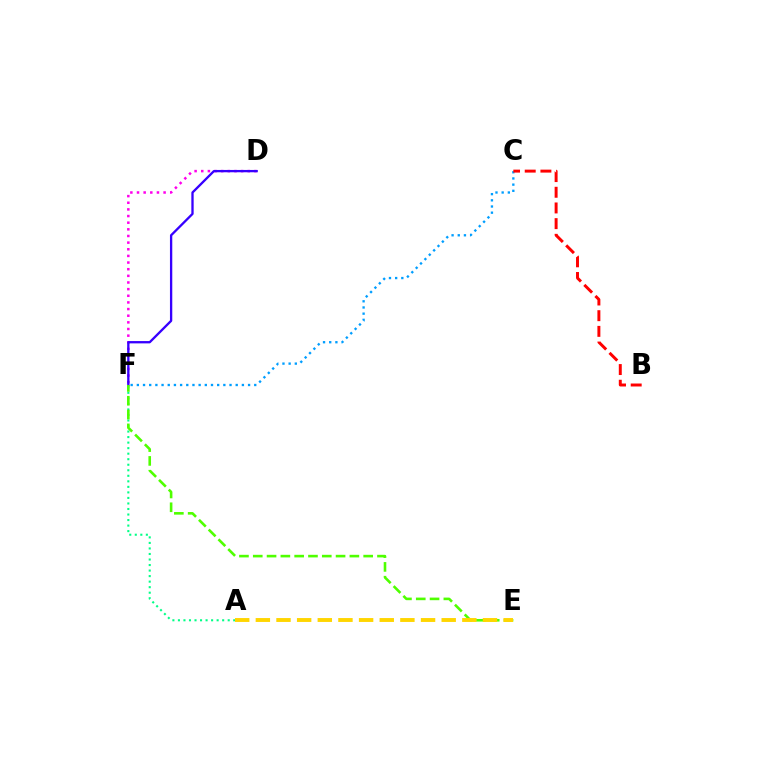{('A', 'F'): [{'color': '#00ff86', 'line_style': 'dotted', 'thickness': 1.5}], ('C', 'F'): [{'color': '#009eff', 'line_style': 'dotted', 'thickness': 1.68}], ('B', 'C'): [{'color': '#ff0000', 'line_style': 'dashed', 'thickness': 2.13}], ('D', 'F'): [{'color': '#ff00ed', 'line_style': 'dotted', 'thickness': 1.81}, {'color': '#3700ff', 'line_style': 'solid', 'thickness': 1.67}], ('E', 'F'): [{'color': '#4fff00', 'line_style': 'dashed', 'thickness': 1.88}], ('A', 'E'): [{'color': '#ffd500', 'line_style': 'dashed', 'thickness': 2.81}]}